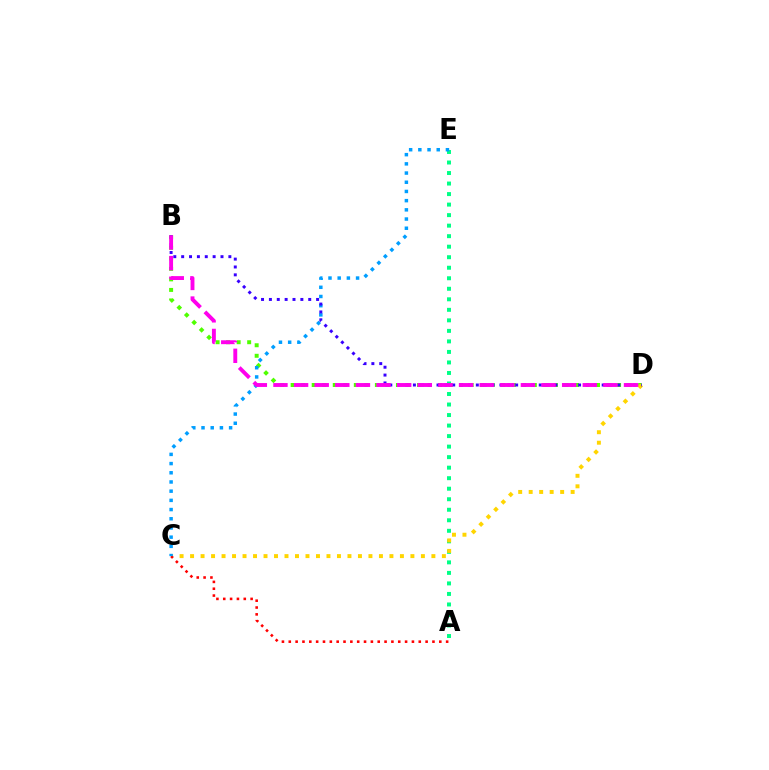{('A', 'E'): [{'color': '#00ff86', 'line_style': 'dotted', 'thickness': 2.86}], ('B', 'D'): [{'color': '#4fff00', 'line_style': 'dotted', 'thickness': 2.86}, {'color': '#3700ff', 'line_style': 'dotted', 'thickness': 2.14}, {'color': '#ff00ed', 'line_style': 'dashed', 'thickness': 2.8}], ('C', 'D'): [{'color': '#ffd500', 'line_style': 'dotted', 'thickness': 2.85}], ('A', 'C'): [{'color': '#ff0000', 'line_style': 'dotted', 'thickness': 1.86}], ('C', 'E'): [{'color': '#009eff', 'line_style': 'dotted', 'thickness': 2.5}]}